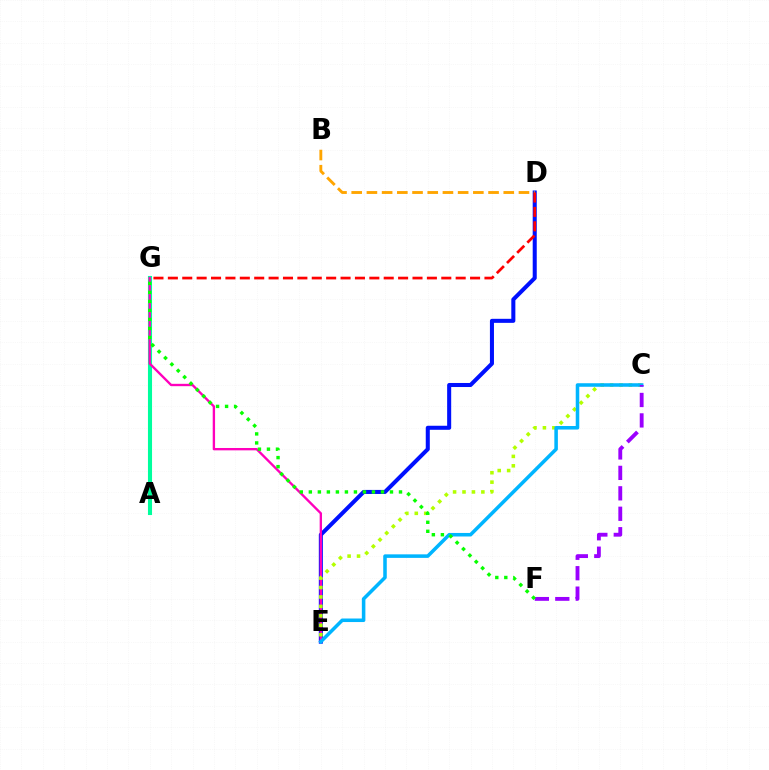{('D', 'E'): [{'color': '#0010ff', 'line_style': 'solid', 'thickness': 2.91}], ('A', 'G'): [{'color': '#00ff9d', 'line_style': 'solid', 'thickness': 2.94}], ('B', 'D'): [{'color': '#ffa500', 'line_style': 'dashed', 'thickness': 2.07}], ('E', 'G'): [{'color': '#ff00bd', 'line_style': 'solid', 'thickness': 1.69}], ('C', 'E'): [{'color': '#b3ff00', 'line_style': 'dotted', 'thickness': 2.56}, {'color': '#00b5ff', 'line_style': 'solid', 'thickness': 2.55}], ('C', 'F'): [{'color': '#9b00ff', 'line_style': 'dashed', 'thickness': 2.78}], ('F', 'G'): [{'color': '#08ff00', 'line_style': 'dotted', 'thickness': 2.45}], ('D', 'G'): [{'color': '#ff0000', 'line_style': 'dashed', 'thickness': 1.95}]}